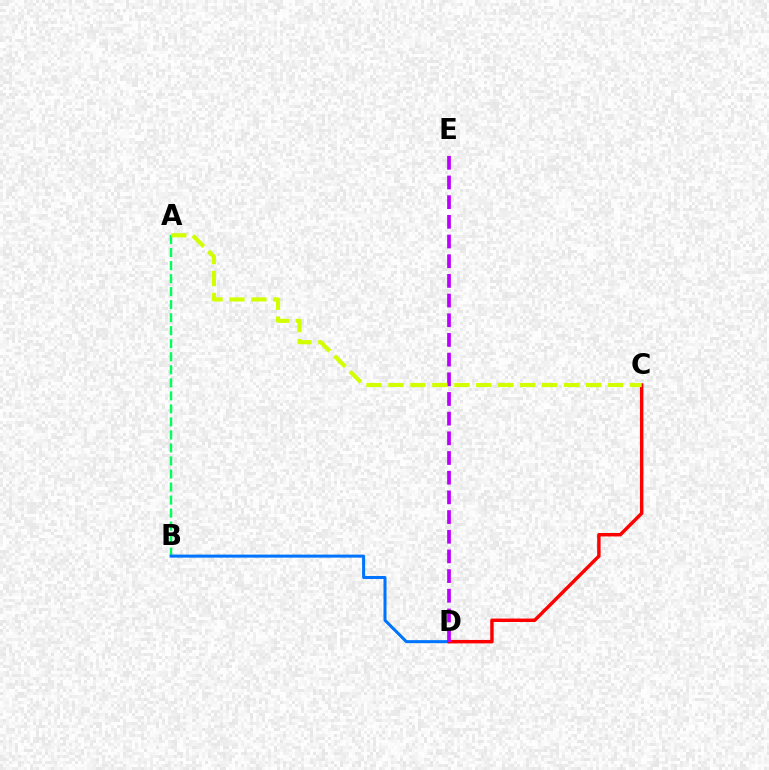{('A', 'B'): [{'color': '#00ff5c', 'line_style': 'dashed', 'thickness': 1.77}], ('B', 'D'): [{'color': '#0074ff', 'line_style': 'solid', 'thickness': 2.18}], ('C', 'D'): [{'color': '#ff0000', 'line_style': 'solid', 'thickness': 2.47}], ('D', 'E'): [{'color': '#b900ff', 'line_style': 'dashed', 'thickness': 2.67}], ('A', 'C'): [{'color': '#d1ff00', 'line_style': 'dashed', 'thickness': 2.98}]}